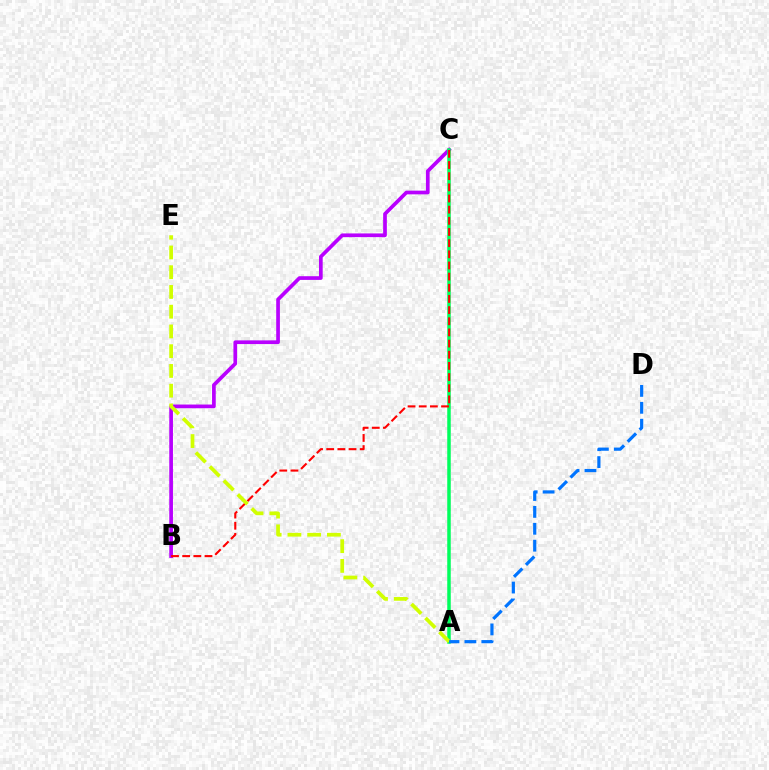{('B', 'C'): [{'color': '#b900ff', 'line_style': 'solid', 'thickness': 2.66}, {'color': '#ff0000', 'line_style': 'dashed', 'thickness': 1.52}], ('A', 'C'): [{'color': '#00ff5c', 'line_style': 'solid', 'thickness': 2.52}], ('A', 'E'): [{'color': '#d1ff00', 'line_style': 'dashed', 'thickness': 2.68}], ('A', 'D'): [{'color': '#0074ff', 'line_style': 'dashed', 'thickness': 2.3}]}